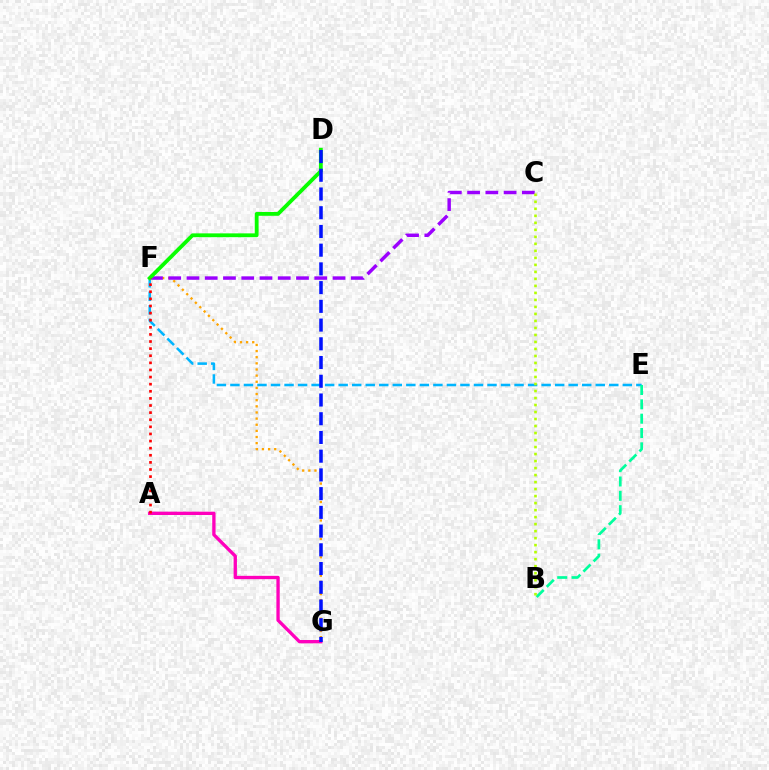{('F', 'G'): [{'color': '#ffa500', 'line_style': 'dotted', 'thickness': 1.67}], ('C', 'F'): [{'color': '#9b00ff', 'line_style': 'dashed', 'thickness': 2.48}], ('E', 'F'): [{'color': '#00b5ff', 'line_style': 'dashed', 'thickness': 1.84}], ('D', 'F'): [{'color': '#08ff00', 'line_style': 'solid', 'thickness': 2.74}], ('A', 'G'): [{'color': '#ff00bd', 'line_style': 'solid', 'thickness': 2.39}], ('D', 'G'): [{'color': '#0010ff', 'line_style': 'dashed', 'thickness': 2.54}], ('B', 'E'): [{'color': '#00ff9d', 'line_style': 'dashed', 'thickness': 1.95}], ('B', 'C'): [{'color': '#b3ff00', 'line_style': 'dotted', 'thickness': 1.9}], ('A', 'F'): [{'color': '#ff0000', 'line_style': 'dotted', 'thickness': 1.93}]}